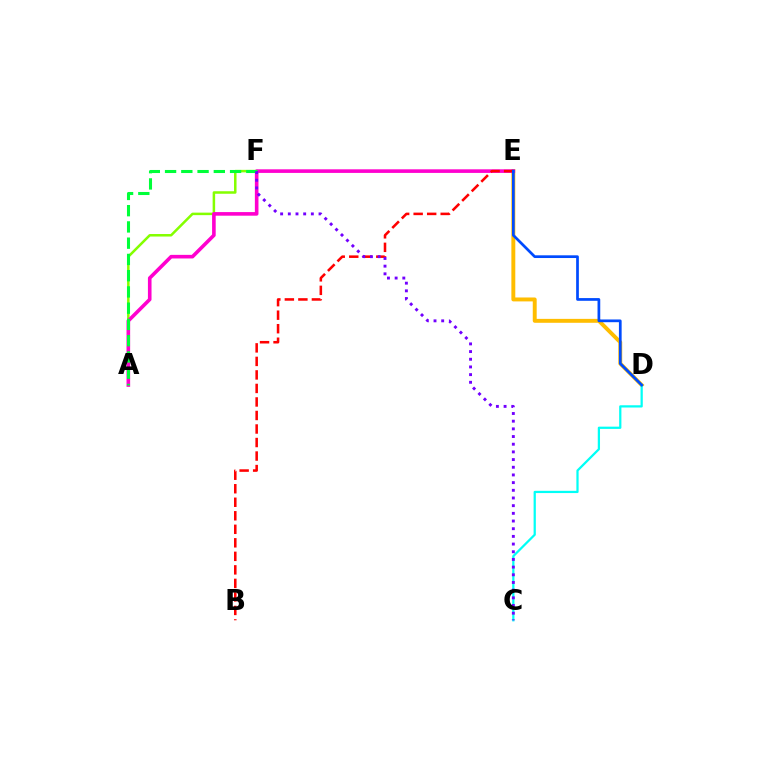{('D', 'E'): [{'color': '#ffbd00', 'line_style': 'solid', 'thickness': 2.82}, {'color': '#004bff', 'line_style': 'solid', 'thickness': 1.96}], ('A', 'F'): [{'color': '#84ff00', 'line_style': 'solid', 'thickness': 1.81}, {'color': '#00ff39', 'line_style': 'dashed', 'thickness': 2.21}], ('A', 'E'): [{'color': '#ff00cf', 'line_style': 'solid', 'thickness': 2.6}], ('C', 'D'): [{'color': '#00fff6', 'line_style': 'solid', 'thickness': 1.62}], ('B', 'E'): [{'color': '#ff0000', 'line_style': 'dashed', 'thickness': 1.84}], ('C', 'F'): [{'color': '#7200ff', 'line_style': 'dotted', 'thickness': 2.09}]}